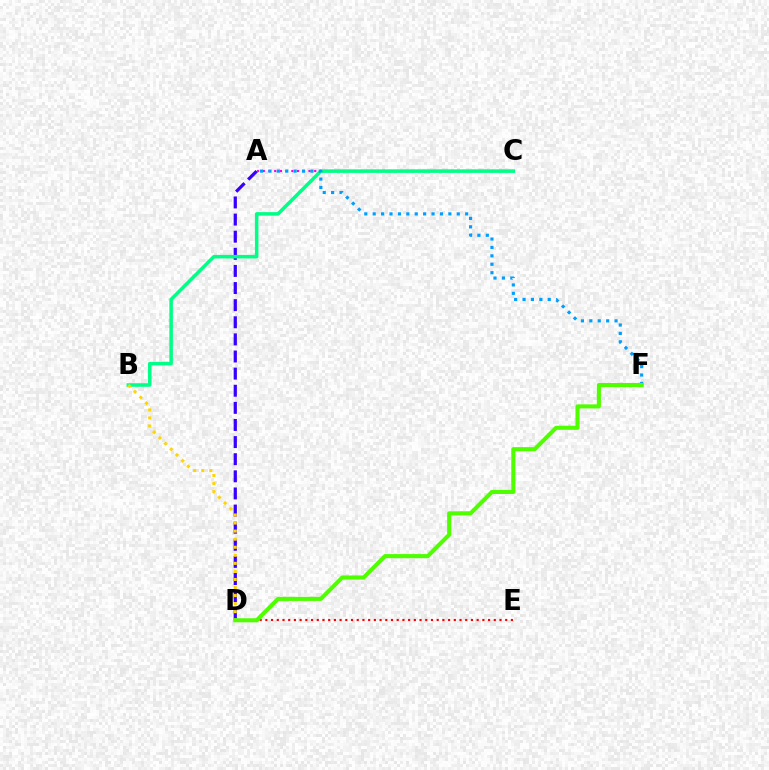{('A', 'D'): [{'color': '#3700ff', 'line_style': 'dashed', 'thickness': 2.33}], ('D', 'E'): [{'color': '#ff0000', 'line_style': 'dotted', 'thickness': 1.55}], ('A', 'C'): [{'color': '#ff00ed', 'line_style': 'dotted', 'thickness': 1.55}], ('B', 'C'): [{'color': '#00ff86', 'line_style': 'solid', 'thickness': 2.55}], ('B', 'D'): [{'color': '#ffd500', 'line_style': 'dotted', 'thickness': 2.19}], ('A', 'F'): [{'color': '#009eff', 'line_style': 'dotted', 'thickness': 2.28}], ('D', 'F'): [{'color': '#4fff00', 'line_style': 'solid', 'thickness': 2.93}]}